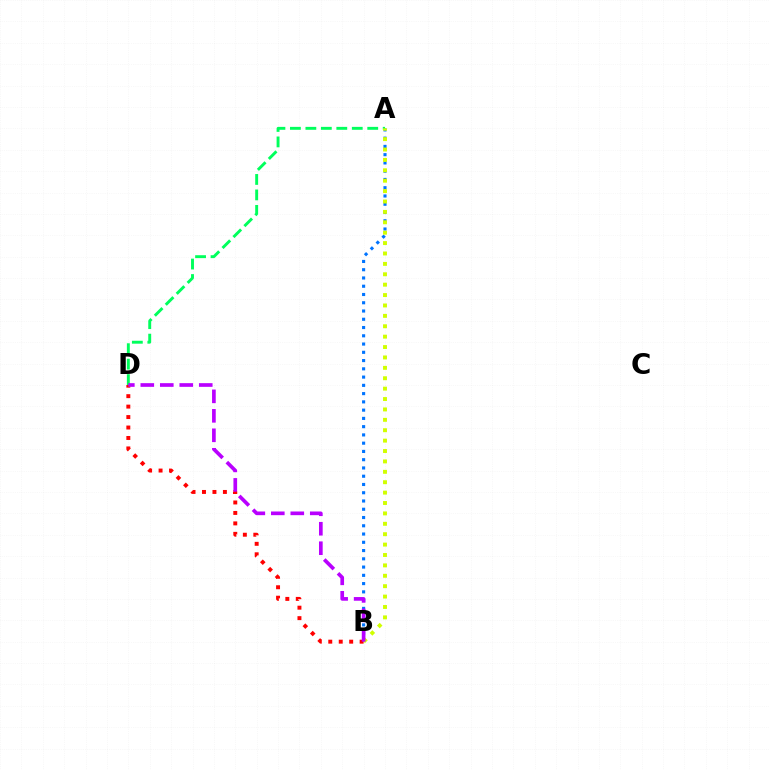{('A', 'B'): [{'color': '#0074ff', 'line_style': 'dotted', 'thickness': 2.24}, {'color': '#d1ff00', 'line_style': 'dotted', 'thickness': 2.82}], ('B', 'D'): [{'color': '#ff0000', 'line_style': 'dotted', 'thickness': 2.84}, {'color': '#b900ff', 'line_style': 'dashed', 'thickness': 2.65}], ('A', 'D'): [{'color': '#00ff5c', 'line_style': 'dashed', 'thickness': 2.1}]}